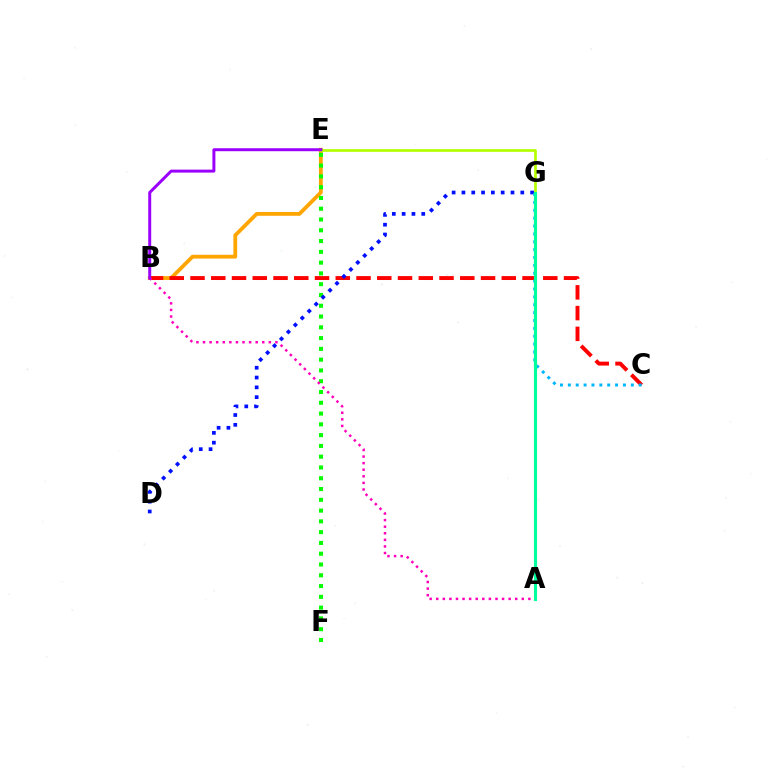{('B', 'E'): [{'color': '#ffa500', 'line_style': 'solid', 'thickness': 2.73}, {'color': '#9b00ff', 'line_style': 'solid', 'thickness': 2.14}], ('B', 'C'): [{'color': '#ff0000', 'line_style': 'dashed', 'thickness': 2.82}], ('E', 'F'): [{'color': '#08ff00', 'line_style': 'dotted', 'thickness': 2.93}], ('A', 'B'): [{'color': '#ff00bd', 'line_style': 'dotted', 'thickness': 1.79}], ('D', 'G'): [{'color': '#0010ff', 'line_style': 'dotted', 'thickness': 2.67}], ('E', 'G'): [{'color': '#b3ff00', 'line_style': 'solid', 'thickness': 1.95}], ('C', 'G'): [{'color': '#00b5ff', 'line_style': 'dotted', 'thickness': 2.14}], ('A', 'G'): [{'color': '#00ff9d', 'line_style': 'solid', 'thickness': 2.26}]}